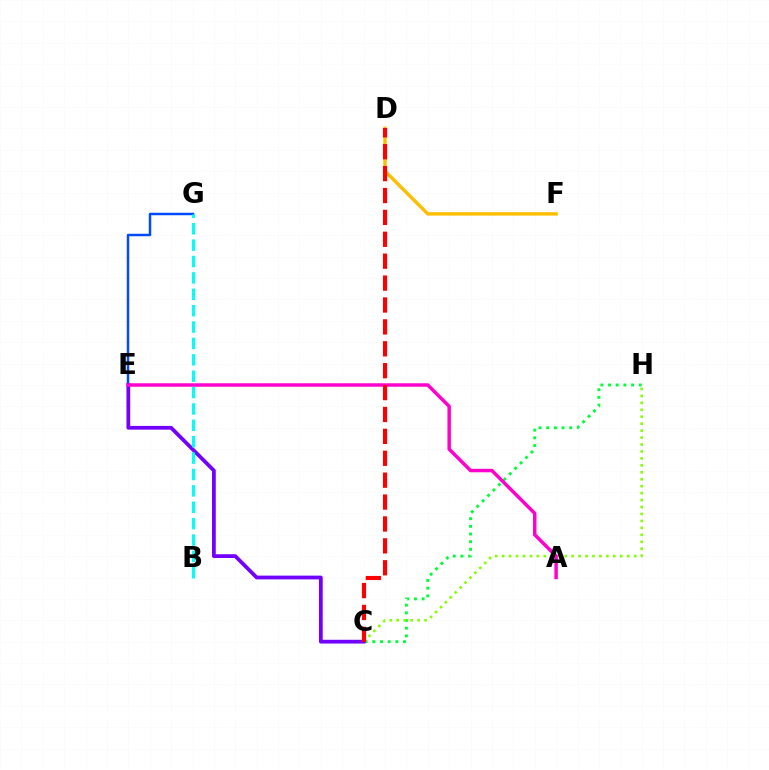{('C', 'H'): [{'color': '#00ff39', 'line_style': 'dotted', 'thickness': 2.08}, {'color': '#84ff00', 'line_style': 'dotted', 'thickness': 1.89}], ('E', 'G'): [{'color': '#004bff', 'line_style': 'solid', 'thickness': 1.78}], ('C', 'E'): [{'color': '#7200ff', 'line_style': 'solid', 'thickness': 2.7}], ('B', 'G'): [{'color': '#00fff6', 'line_style': 'dashed', 'thickness': 2.23}], ('A', 'E'): [{'color': '#ff00cf', 'line_style': 'solid', 'thickness': 2.49}], ('D', 'F'): [{'color': '#ffbd00', 'line_style': 'solid', 'thickness': 2.47}], ('C', 'D'): [{'color': '#ff0000', 'line_style': 'dashed', 'thickness': 2.97}]}